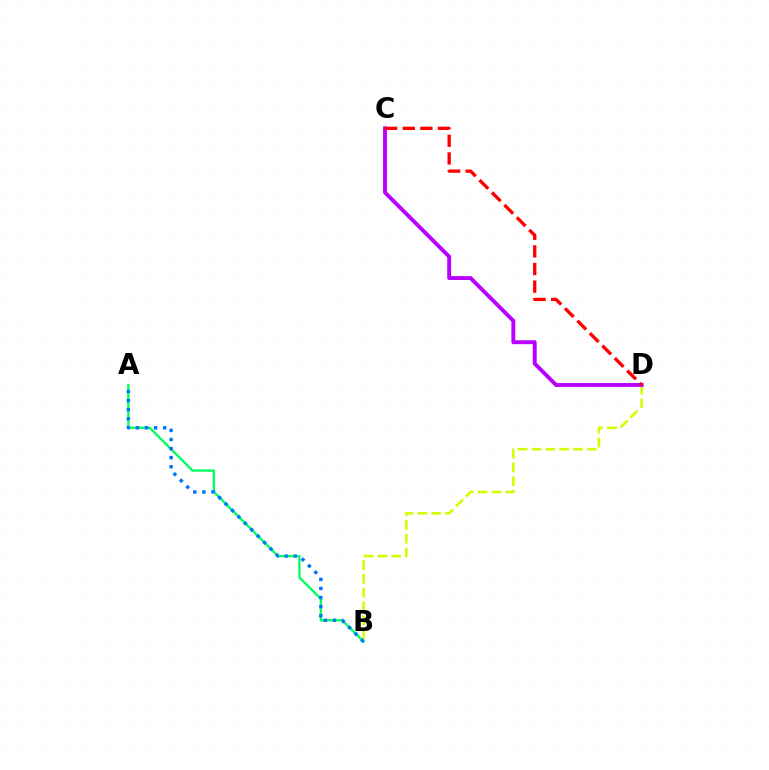{('A', 'B'): [{'color': '#00ff5c', 'line_style': 'solid', 'thickness': 1.67}, {'color': '#0074ff', 'line_style': 'dotted', 'thickness': 2.47}], ('B', 'D'): [{'color': '#d1ff00', 'line_style': 'dashed', 'thickness': 1.88}], ('C', 'D'): [{'color': '#b900ff', 'line_style': 'solid', 'thickness': 2.81}, {'color': '#ff0000', 'line_style': 'dashed', 'thickness': 2.39}]}